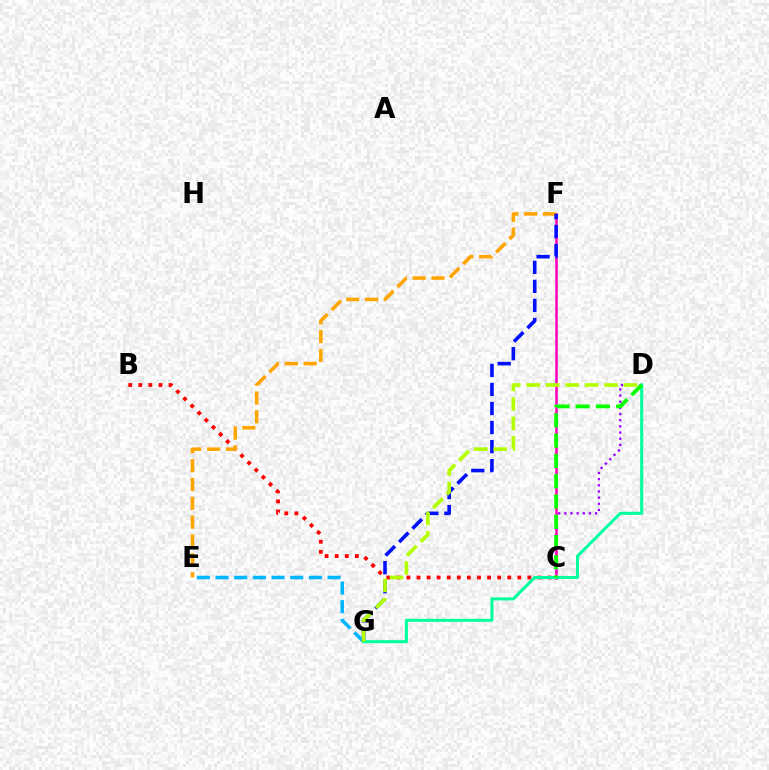{('E', 'G'): [{'color': '#00b5ff', 'line_style': 'dashed', 'thickness': 2.54}], ('C', 'D'): [{'color': '#9b00ff', 'line_style': 'dotted', 'thickness': 1.67}, {'color': '#08ff00', 'line_style': 'dashed', 'thickness': 2.75}], ('B', 'C'): [{'color': '#ff0000', 'line_style': 'dotted', 'thickness': 2.74}], ('C', 'F'): [{'color': '#ff00bd', 'line_style': 'solid', 'thickness': 1.82}], ('E', 'F'): [{'color': '#ffa500', 'line_style': 'dashed', 'thickness': 2.56}], ('F', 'G'): [{'color': '#0010ff', 'line_style': 'dashed', 'thickness': 2.59}], ('D', 'G'): [{'color': '#00ff9d', 'line_style': 'solid', 'thickness': 2.18}, {'color': '#b3ff00', 'line_style': 'dashed', 'thickness': 2.64}]}